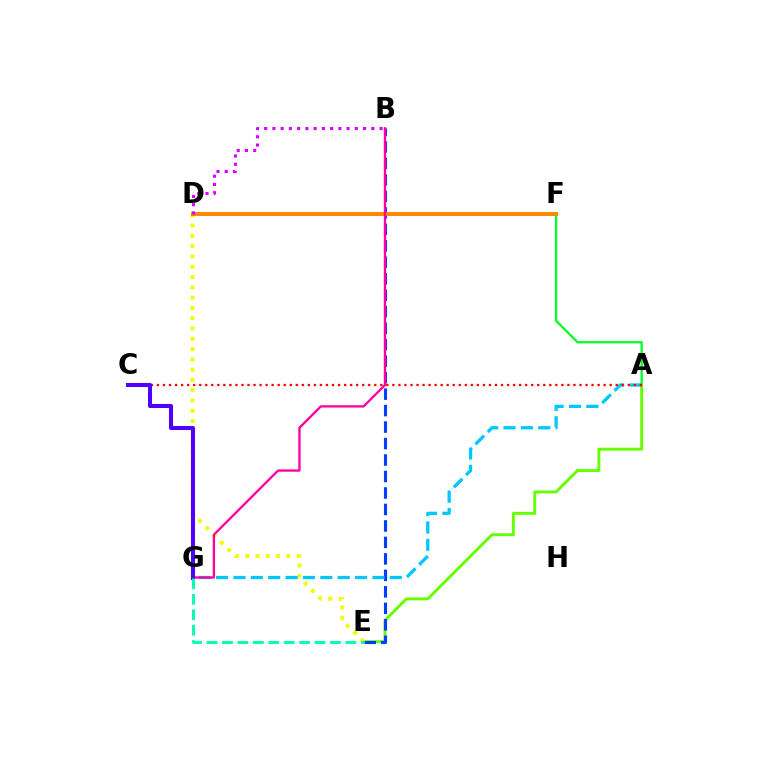{('A', 'F'): [{'color': '#00ff27', 'line_style': 'solid', 'thickness': 1.64}], ('A', 'E'): [{'color': '#66ff00', 'line_style': 'solid', 'thickness': 2.1}], ('B', 'E'): [{'color': '#003fff', 'line_style': 'dashed', 'thickness': 2.24}], ('D', 'E'): [{'color': '#eeff00', 'line_style': 'dotted', 'thickness': 2.8}], ('A', 'G'): [{'color': '#00c7ff', 'line_style': 'dashed', 'thickness': 2.36}], ('A', 'C'): [{'color': '#ff0000', 'line_style': 'dotted', 'thickness': 1.64}], ('D', 'F'): [{'color': '#ff8800', 'line_style': 'solid', 'thickness': 2.86}], ('B', 'D'): [{'color': '#d600ff', 'line_style': 'dotted', 'thickness': 2.24}], ('B', 'G'): [{'color': '#ff00a0', 'line_style': 'solid', 'thickness': 1.67}], ('C', 'G'): [{'color': '#4f00ff', 'line_style': 'solid', 'thickness': 2.91}], ('E', 'G'): [{'color': '#00ffaf', 'line_style': 'dashed', 'thickness': 2.1}]}